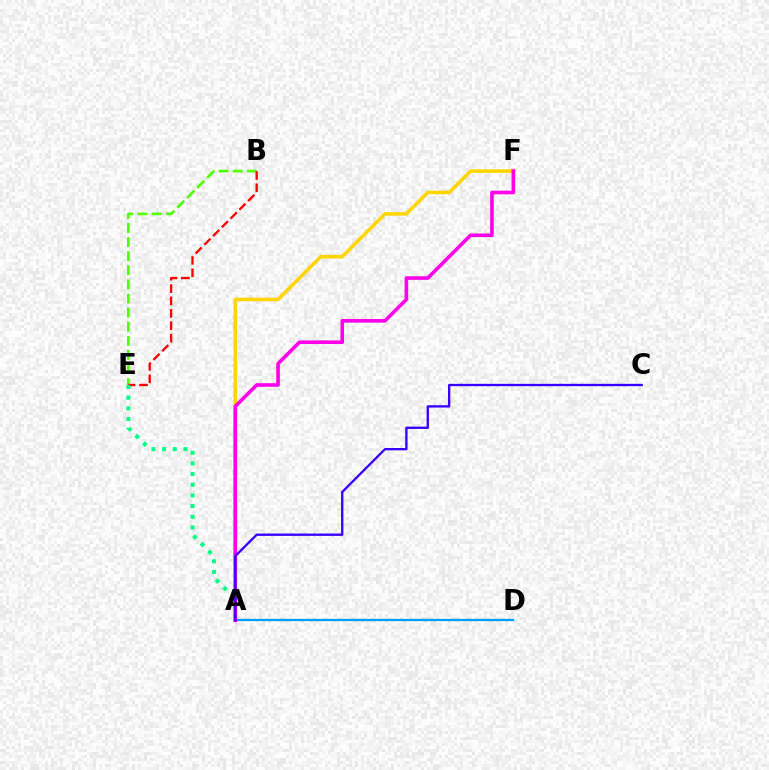{('A', 'F'): [{'color': '#ffd500', 'line_style': 'solid', 'thickness': 2.56}, {'color': '#ff00ed', 'line_style': 'solid', 'thickness': 2.61}], ('B', 'E'): [{'color': '#4fff00', 'line_style': 'dashed', 'thickness': 1.92}, {'color': '#ff0000', 'line_style': 'dashed', 'thickness': 1.68}], ('A', 'D'): [{'color': '#009eff', 'line_style': 'solid', 'thickness': 1.66}], ('A', 'E'): [{'color': '#00ff86', 'line_style': 'dotted', 'thickness': 2.9}], ('A', 'C'): [{'color': '#3700ff', 'line_style': 'solid', 'thickness': 1.68}]}